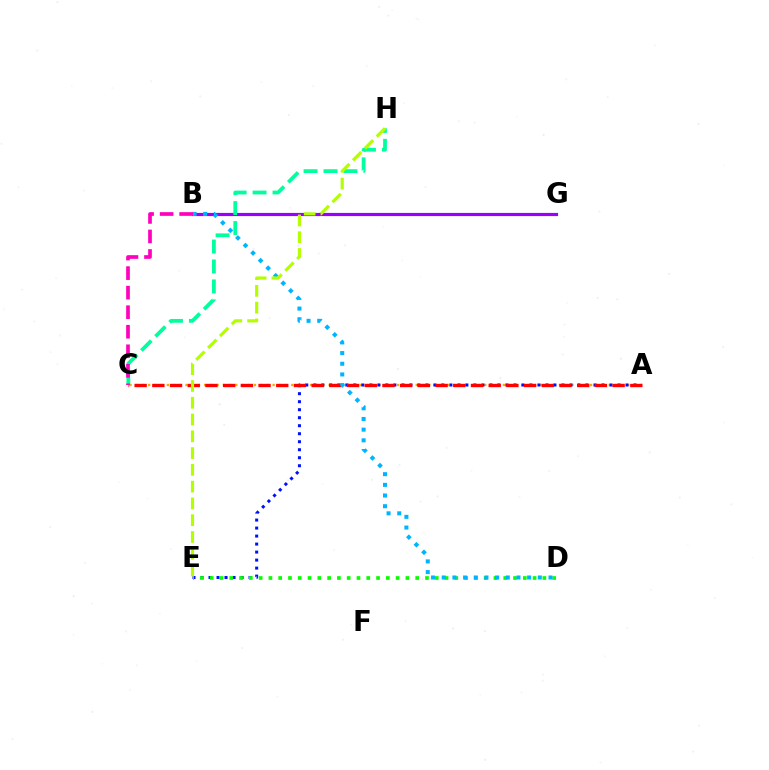{('B', 'G'): [{'color': '#9b00ff', 'line_style': 'solid', 'thickness': 2.29}], ('A', 'C'): [{'color': '#ffa500', 'line_style': 'dotted', 'thickness': 1.69}, {'color': '#ff0000', 'line_style': 'dashed', 'thickness': 2.4}], ('C', 'H'): [{'color': '#00ff9d', 'line_style': 'dashed', 'thickness': 2.71}], ('A', 'E'): [{'color': '#0010ff', 'line_style': 'dotted', 'thickness': 2.18}], ('D', 'E'): [{'color': '#08ff00', 'line_style': 'dotted', 'thickness': 2.66}], ('B', 'D'): [{'color': '#00b5ff', 'line_style': 'dotted', 'thickness': 2.9}], ('B', 'C'): [{'color': '#ff00bd', 'line_style': 'dashed', 'thickness': 2.66}], ('E', 'H'): [{'color': '#b3ff00', 'line_style': 'dashed', 'thickness': 2.28}]}